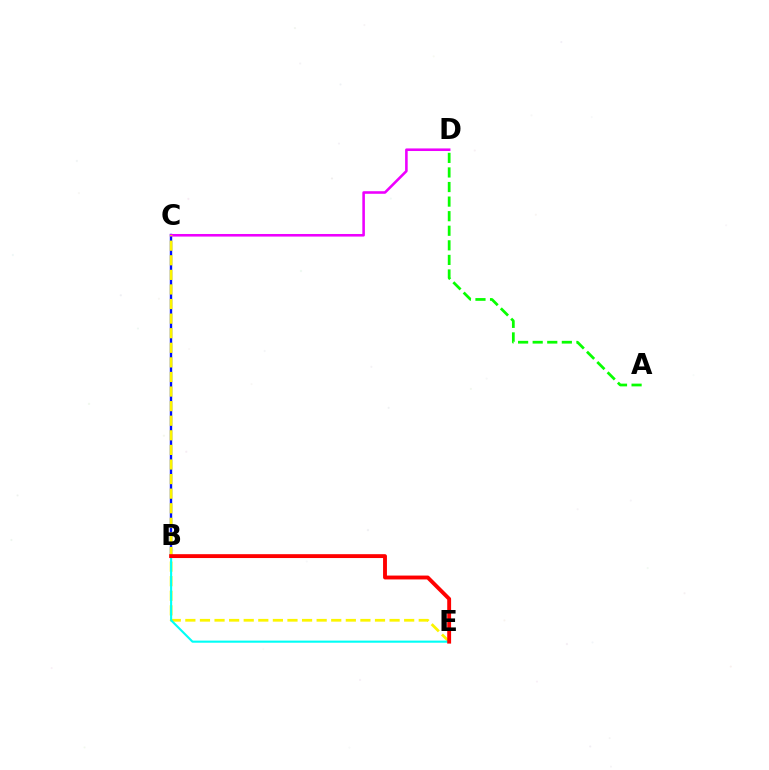{('A', 'D'): [{'color': '#08ff00', 'line_style': 'dashed', 'thickness': 1.98}], ('B', 'C'): [{'color': '#0010ff', 'line_style': 'solid', 'thickness': 1.72}], ('C', 'D'): [{'color': '#ee00ff', 'line_style': 'solid', 'thickness': 1.86}], ('C', 'E'): [{'color': '#fcf500', 'line_style': 'dashed', 'thickness': 1.98}], ('B', 'E'): [{'color': '#00fff6', 'line_style': 'solid', 'thickness': 1.53}, {'color': '#ff0000', 'line_style': 'solid', 'thickness': 2.79}]}